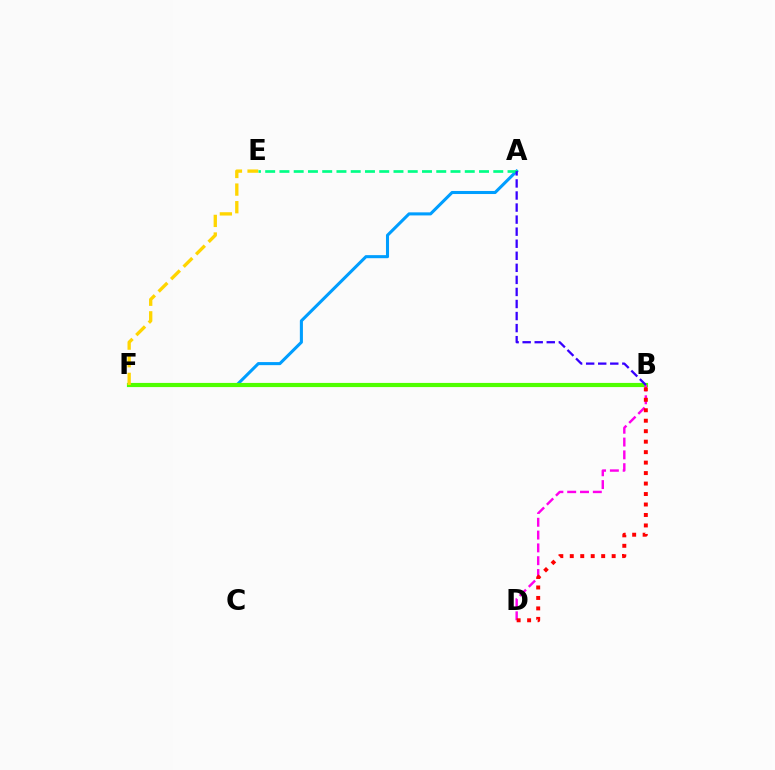{('A', 'F'): [{'color': '#009eff', 'line_style': 'solid', 'thickness': 2.21}], ('B', 'F'): [{'color': '#4fff00', 'line_style': 'solid', 'thickness': 2.99}], ('E', 'F'): [{'color': '#ffd500', 'line_style': 'dashed', 'thickness': 2.39}], ('A', 'E'): [{'color': '#00ff86', 'line_style': 'dashed', 'thickness': 1.94}], ('B', 'D'): [{'color': '#ff00ed', 'line_style': 'dashed', 'thickness': 1.74}, {'color': '#ff0000', 'line_style': 'dotted', 'thickness': 2.85}], ('A', 'B'): [{'color': '#3700ff', 'line_style': 'dashed', 'thickness': 1.64}]}